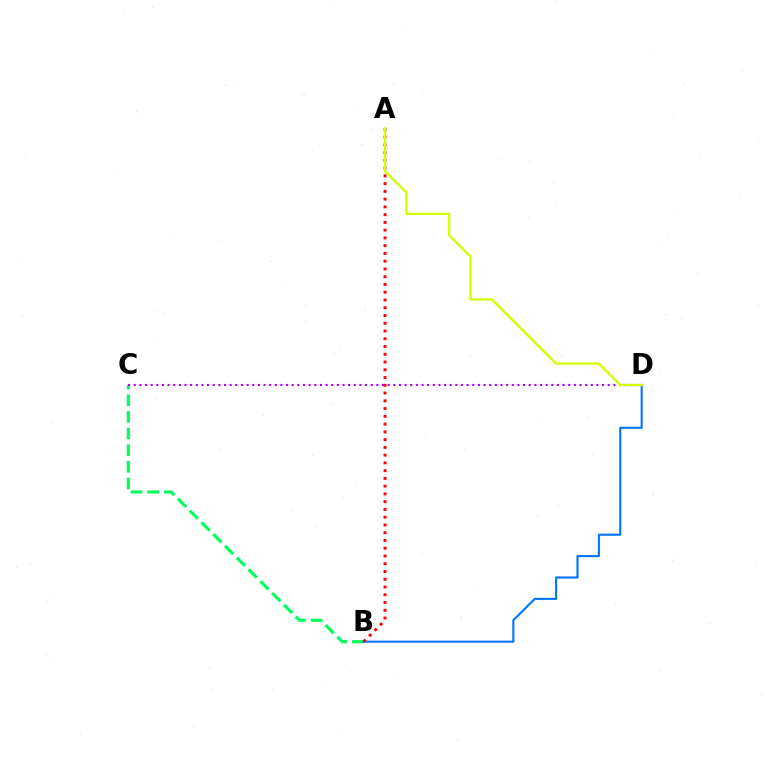{('B', 'C'): [{'color': '#00ff5c', 'line_style': 'dashed', 'thickness': 2.26}], ('B', 'D'): [{'color': '#0074ff', 'line_style': 'solid', 'thickness': 1.51}], ('C', 'D'): [{'color': '#b900ff', 'line_style': 'dotted', 'thickness': 1.53}], ('A', 'B'): [{'color': '#ff0000', 'line_style': 'dotted', 'thickness': 2.11}], ('A', 'D'): [{'color': '#d1ff00', 'line_style': 'solid', 'thickness': 1.66}]}